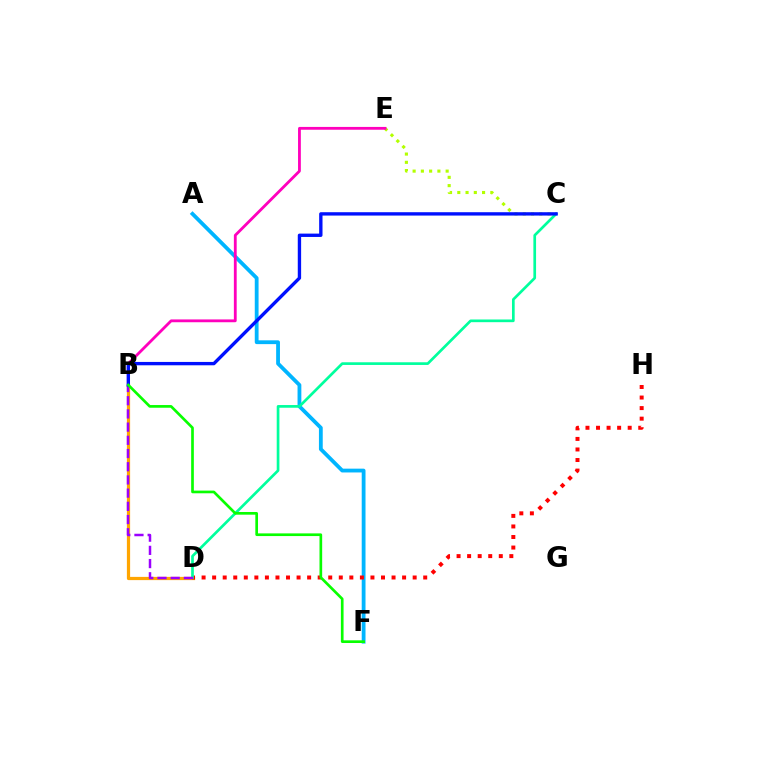{('A', 'F'): [{'color': '#00b5ff', 'line_style': 'solid', 'thickness': 2.74}], ('B', 'D'): [{'color': '#ffa500', 'line_style': 'solid', 'thickness': 2.32}, {'color': '#9b00ff', 'line_style': 'dashed', 'thickness': 1.79}], ('D', 'H'): [{'color': '#ff0000', 'line_style': 'dotted', 'thickness': 2.87}], ('C', 'D'): [{'color': '#00ff9d', 'line_style': 'solid', 'thickness': 1.93}], ('C', 'E'): [{'color': '#b3ff00', 'line_style': 'dotted', 'thickness': 2.24}], ('B', 'E'): [{'color': '#ff00bd', 'line_style': 'solid', 'thickness': 2.02}], ('B', 'C'): [{'color': '#0010ff', 'line_style': 'solid', 'thickness': 2.41}], ('B', 'F'): [{'color': '#08ff00', 'line_style': 'solid', 'thickness': 1.93}]}